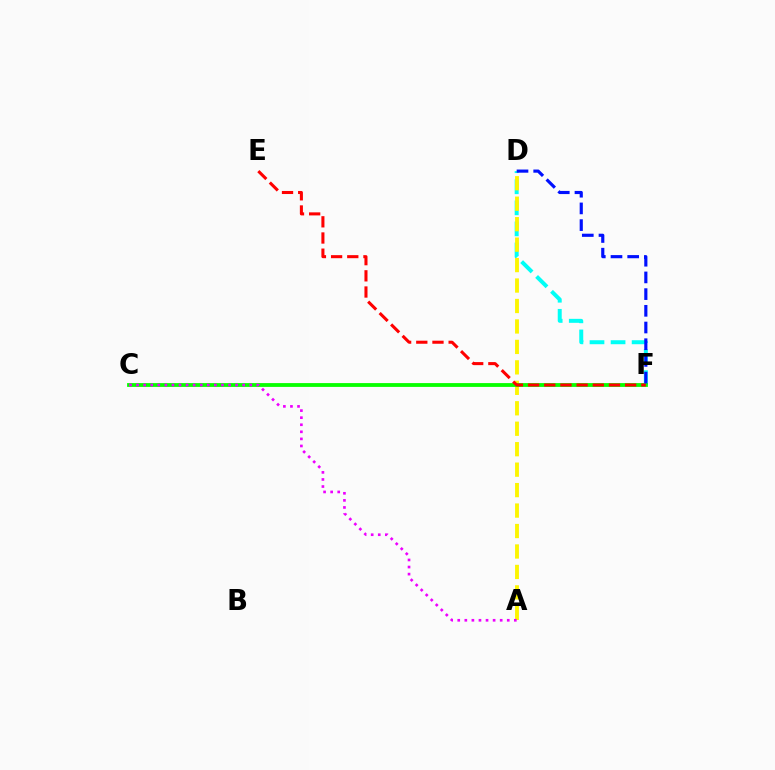{('D', 'F'): [{'color': '#00fff6', 'line_style': 'dashed', 'thickness': 2.86}, {'color': '#0010ff', 'line_style': 'dashed', 'thickness': 2.27}], ('A', 'D'): [{'color': '#fcf500', 'line_style': 'dashed', 'thickness': 2.78}], ('C', 'F'): [{'color': '#08ff00', 'line_style': 'solid', 'thickness': 2.75}], ('E', 'F'): [{'color': '#ff0000', 'line_style': 'dashed', 'thickness': 2.2}], ('A', 'C'): [{'color': '#ee00ff', 'line_style': 'dotted', 'thickness': 1.92}]}